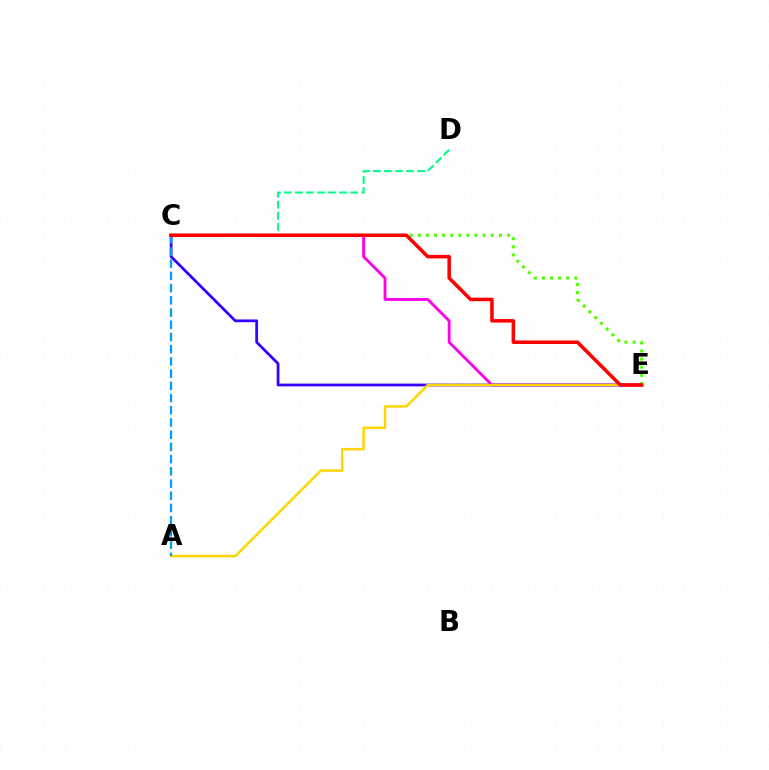{('C', 'E'): [{'color': '#ff00ed', 'line_style': 'solid', 'thickness': 2.05}, {'color': '#3700ff', 'line_style': 'solid', 'thickness': 2.0}, {'color': '#4fff00', 'line_style': 'dotted', 'thickness': 2.21}, {'color': '#ff0000', 'line_style': 'solid', 'thickness': 2.54}], ('C', 'D'): [{'color': '#00ff86', 'line_style': 'dashed', 'thickness': 1.5}], ('A', 'E'): [{'color': '#ffd500', 'line_style': 'solid', 'thickness': 1.78}], ('A', 'C'): [{'color': '#009eff', 'line_style': 'dashed', 'thickness': 1.66}]}